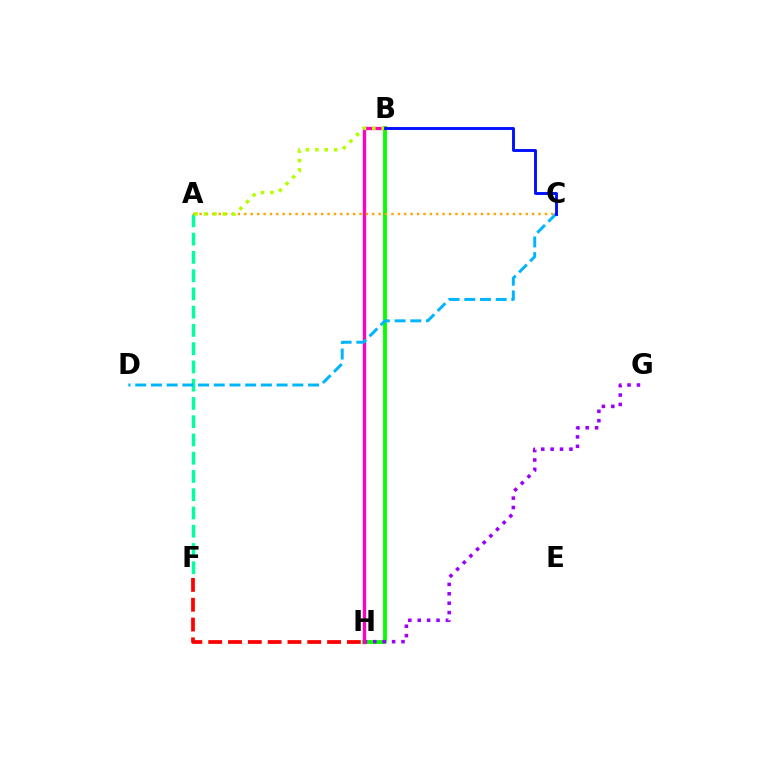{('B', 'H'): [{'color': '#08ff00', 'line_style': 'solid', 'thickness': 2.78}, {'color': '#ff00bd', 'line_style': 'solid', 'thickness': 2.4}], ('G', 'H'): [{'color': '#9b00ff', 'line_style': 'dotted', 'thickness': 2.56}], ('A', 'F'): [{'color': '#00ff9d', 'line_style': 'dashed', 'thickness': 2.48}], ('F', 'H'): [{'color': '#ff0000', 'line_style': 'dashed', 'thickness': 2.69}], ('A', 'C'): [{'color': '#ffa500', 'line_style': 'dotted', 'thickness': 1.74}], ('A', 'B'): [{'color': '#b3ff00', 'line_style': 'dotted', 'thickness': 2.55}], ('C', 'D'): [{'color': '#00b5ff', 'line_style': 'dashed', 'thickness': 2.13}], ('B', 'C'): [{'color': '#0010ff', 'line_style': 'solid', 'thickness': 2.09}]}